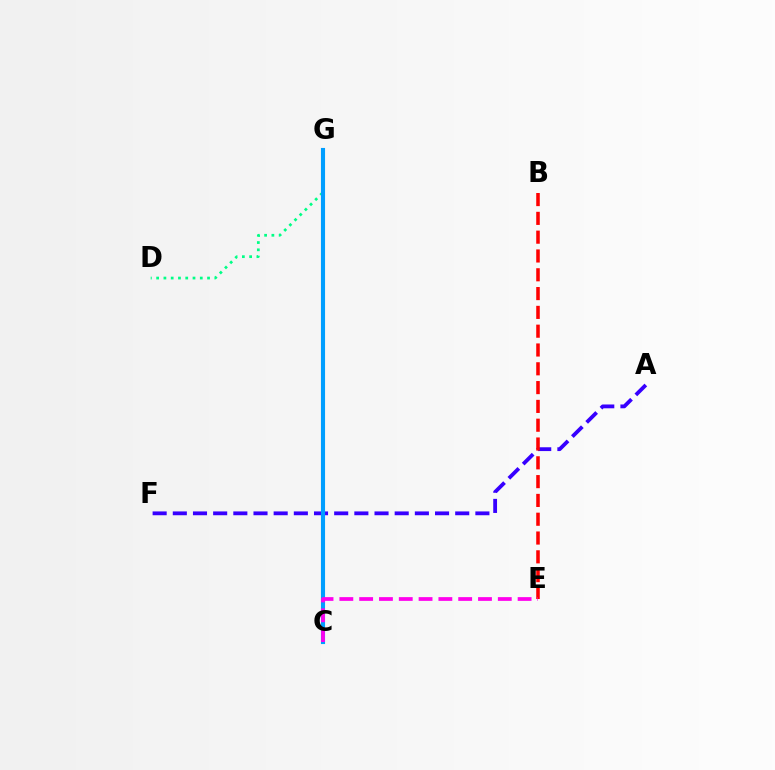{('A', 'F'): [{'color': '#3700ff', 'line_style': 'dashed', 'thickness': 2.74}], ('C', 'G'): [{'color': '#4fff00', 'line_style': 'dashed', 'thickness': 2.8}, {'color': '#ffd500', 'line_style': 'dotted', 'thickness': 1.88}, {'color': '#009eff', 'line_style': 'solid', 'thickness': 2.96}], ('D', 'G'): [{'color': '#00ff86', 'line_style': 'dotted', 'thickness': 1.98}], ('B', 'E'): [{'color': '#ff0000', 'line_style': 'dashed', 'thickness': 2.55}], ('C', 'E'): [{'color': '#ff00ed', 'line_style': 'dashed', 'thickness': 2.69}]}